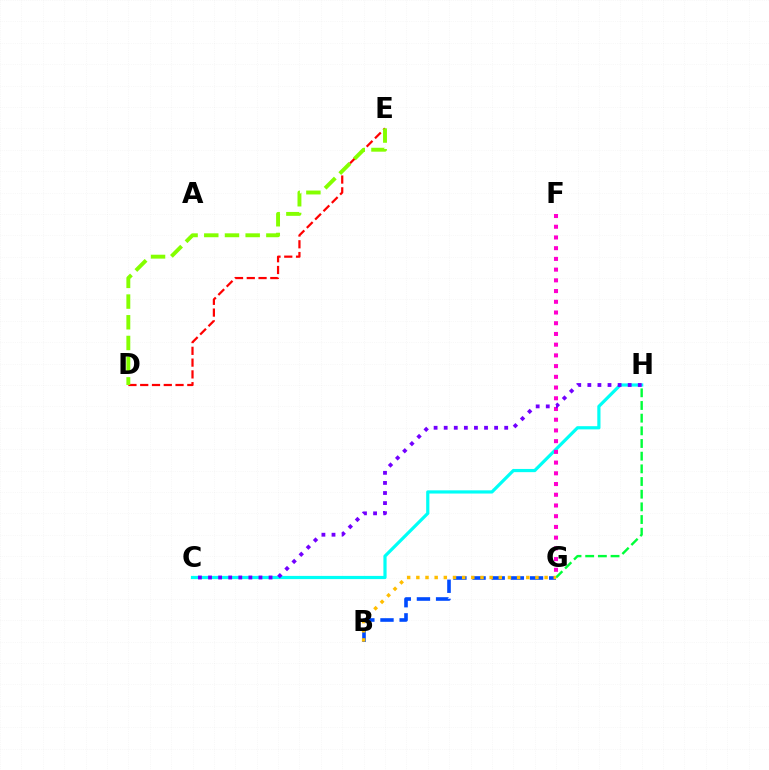{('C', 'H'): [{'color': '#00fff6', 'line_style': 'solid', 'thickness': 2.31}, {'color': '#7200ff', 'line_style': 'dotted', 'thickness': 2.74}], ('D', 'E'): [{'color': '#ff0000', 'line_style': 'dashed', 'thickness': 1.6}, {'color': '#84ff00', 'line_style': 'dashed', 'thickness': 2.81}], ('G', 'H'): [{'color': '#00ff39', 'line_style': 'dashed', 'thickness': 1.72}], ('F', 'G'): [{'color': '#ff00cf', 'line_style': 'dotted', 'thickness': 2.91}], ('B', 'G'): [{'color': '#004bff', 'line_style': 'dashed', 'thickness': 2.6}, {'color': '#ffbd00', 'line_style': 'dotted', 'thickness': 2.49}]}